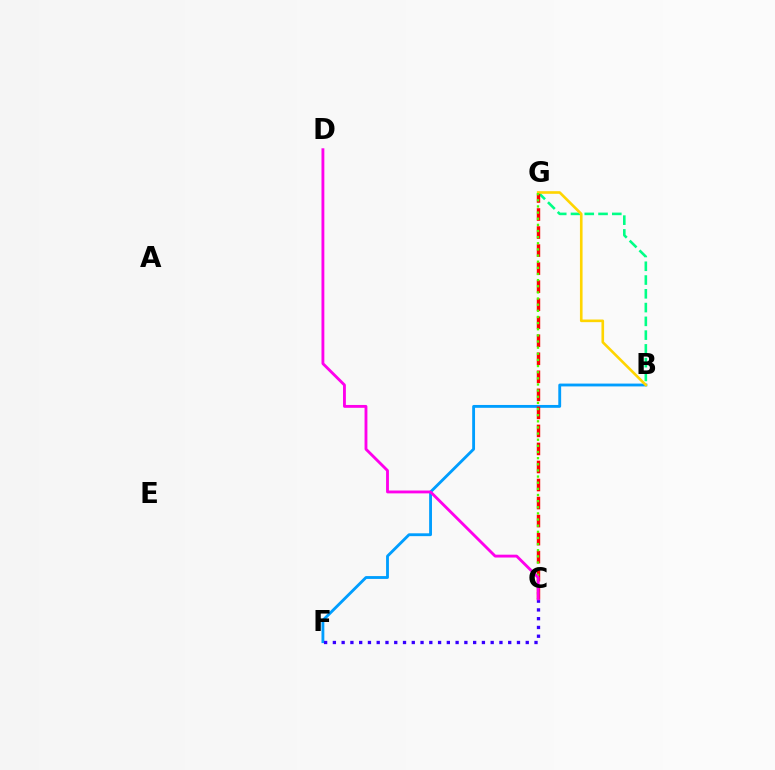{('B', 'G'): [{'color': '#00ff86', 'line_style': 'dashed', 'thickness': 1.87}, {'color': '#ffd500', 'line_style': 'solid', 'thickness': 1.89}], ('B', 'F'): [{'color': '#009eff', 'line_style': 'solid', 'thickness': 2.05}], ('C', 'G'): [{'color': '#ff0000', 'line_style': 'dashed', 'thickness': 2.45}, {'color': '#4fff00', 'line_style': 'dotted', 'thickness': 1.67}], ('C', 'F'): [{'color': '#3700ff', 'line_style': 'dotted', 'thickness': 2.38}], ('C', 'D'): [{'color': '#ff00ed', 'line_style': 'solid', 'thickness': 2.05}]}